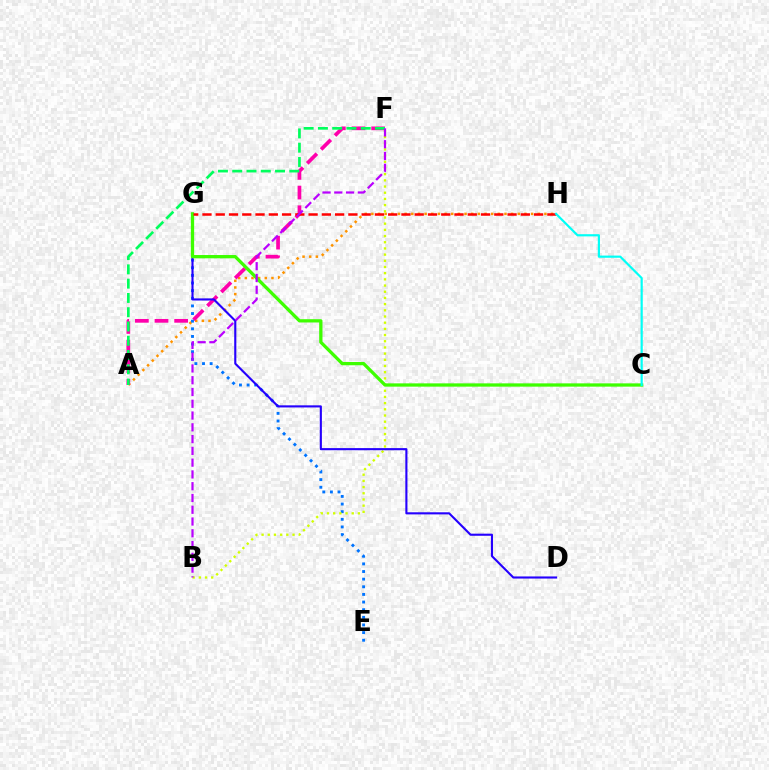{('A', 'H'): [{'color': '#ff9400', 'line_style': 'dotted', 'thickness': 1.81}], ('A', 'F'): [{'color': '#ff00ac', 'line_style': 'dashed', 'thickness': 2.67}, {'color': '#00ff5c', 'line_style': 'dashed', 'thickness': 1.94}], ('E', 'G'): [{'color': '#0074ff', 'line_style': 'dotted', 'thickness': 2.07}], ('B', 'F'): [{'color': '#d1ff00', 'line_style': 'dotted', 'thickness': 1.68}, {'color': '#b900ff', 'line_style': 'dashed', 'thickness': 1.6}], ('D', 'G'): [{'color': '#2500ff', 'line_style': 'solid', 'thickness': 1.52}], ('C', 'G'): [{'color': '#3dff00', 'line_style': 'solid', 'thickness': 2.36}], ('G', 'H'): [{'color': '#ff0000', 'line_style': 'dashed', 'thickness': 1.8}], ('C', 'H'): [{'color': '#00fff6', 'line_style': 'solid', 'thickness': 1.58}]}